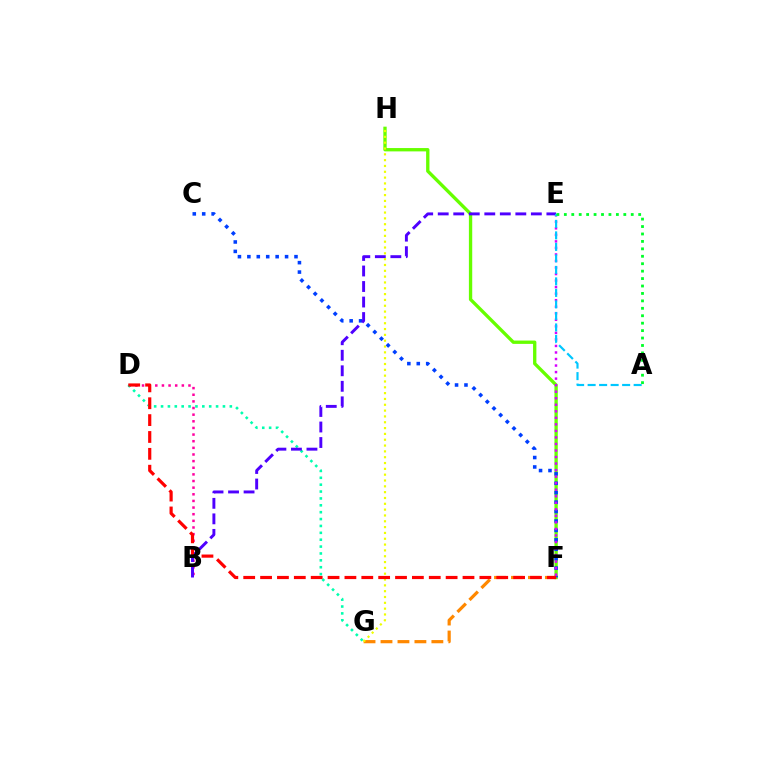{('B', 'D'): [{'color': '#ff00a0', 'line_style': 'dotted', 'thickness': 1.8}], ('D', 'G'): [{'color': '#00ffaf', 'line_style': 'dotted', 'thickness': 1.87}], ('F', 'H'): [{'color': '#66ff00', 'line_style': 'solid', 'thickness': 2.4}], ('C', 'F'): [{'color': '#003fff', 'line_style': 'dotted', 'thickness': 2.56}], ('E', 'F'): [{'color': '#d600ff', 'line_style': 'dotted', 'thickness': 1.78}], ('F', 'G'): [{'color': '#ff8800', 'line_style': 'dashed', 'thickness': 2.3}], ('B', 'E'): [{'color': '#4f00ff', 'line_style': 'dashed', 'thickness': 2.11}], ('G', 'H'): [{'color': '#eeff00', 'line_style': 'dotted', 'thickness': 1.58}], ('A', 'E'): [{'color': '#00c7ff', 'line_style': 'dashed', 'thickness': 1.56}, {'color': '#00ff27', 'line_style': 'dotted', 'thickness': 2.02}], ('D', 'F'): [{'color': '#ff0000', 'line_style': 'dashed', 'thickness': 2.29}]}